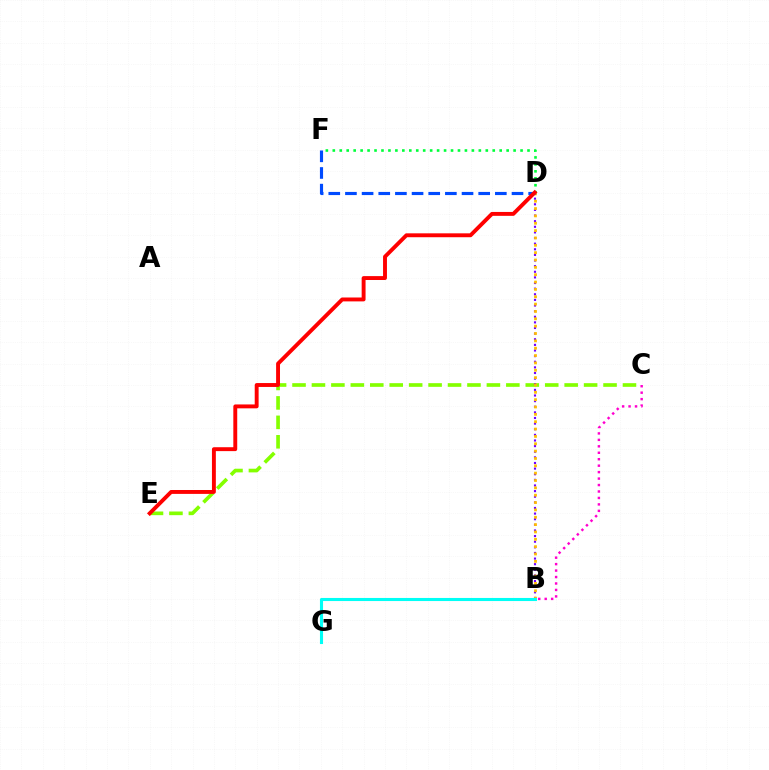{('B', 'C'): [{'color': '#ff00cf', 'line_style': 'dotted', 'thickness': 1.75}], ('C', 'E'): [{'color': '#84ff00', 'line_style': 'dashed', 'thickness': 2.64}], ('D', 'F'): [{'color': '#00ff39', 'line_style': 'dotted', 'thickness': 1.89}, {'color': '#004bff', 'line_style': 'dashed', 'thickness': 2.26}], ('B', 'D'): [{'color': '#7200ff', 'line_style': 'dotted', 'thickness': 1.53}, {'color': '#ffbd00', 'line_style': 'dotted', 'thickness': 2.0}], ('D', 'E'): [{'color': '#ff0000', 'line_style': 'solid', 'thickness': 2.81}], ('B', 'G'): [{'color': '#00fff6', 'line_style': 'solid', 'thickness': 2.22}]}